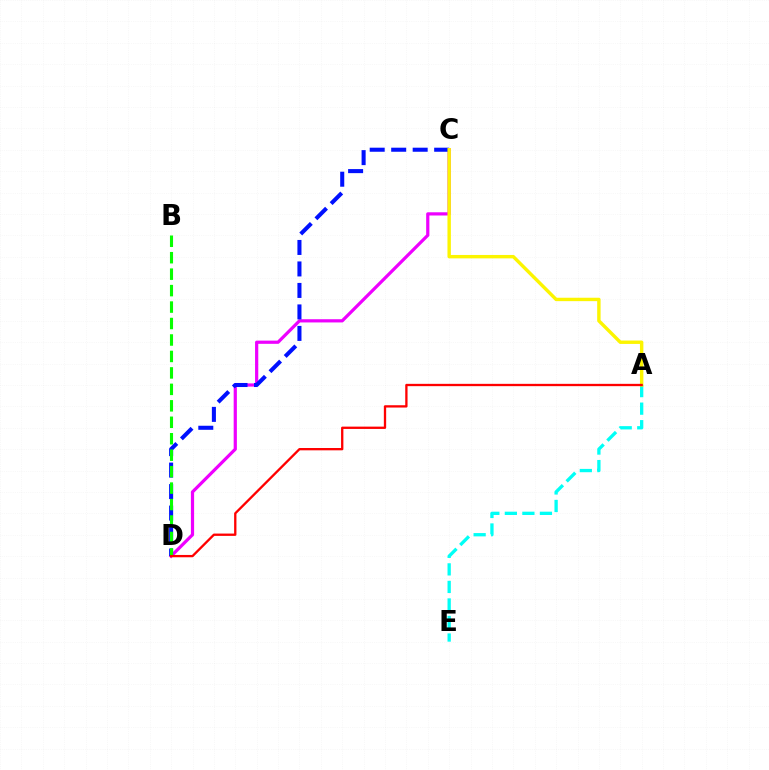{('A', 'E'): [{'color': '#00fff6', 'line_style': 'dashed', 'thickness': 2.38}], ('C', 'D'): [{'color': '#ee00ff', 'line_style': 'solid', 'thickness': 2.31}, {'color': '#0010ff', 'line_style': 'dashed', 'thickness': 2.92}], ('B', 'D'): [{'color': '#08ff00', 'line_style': 'dashed', 'thickness': 2.24}], ('A', 'C'): [{'color': '#fcf500', 'line_style': 'solid', 'thickness': 2.45}], ('A', 'D'): [{'color': '#ff0000', 'line_style': 'solid', 'thickness': 1.67}]}